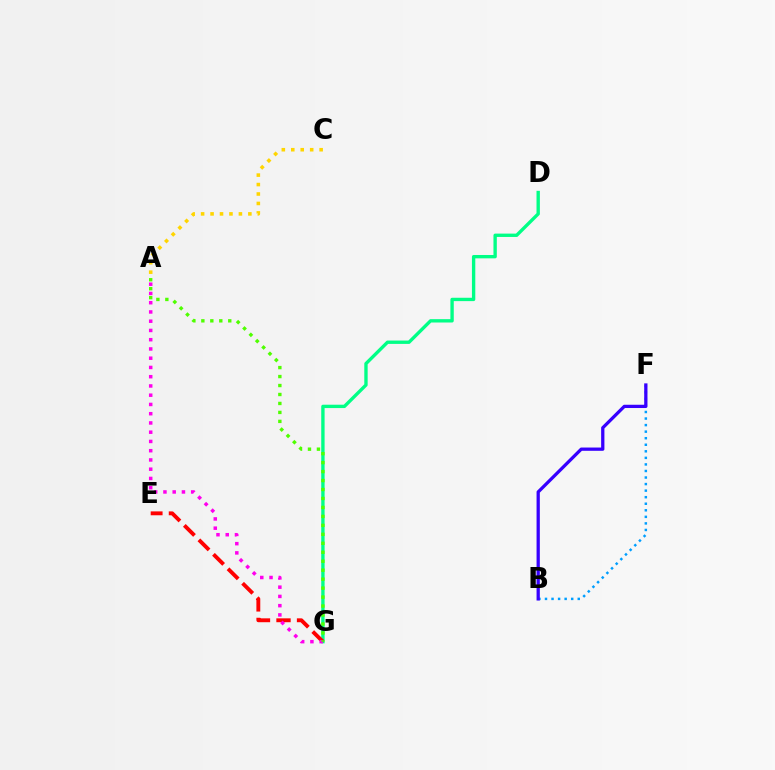{('D', 'G'): [{'color': '#00ff86', 'line_style': 'solid', 'thickness': 2.42}], ('E', 'G'): [{'color': '#ff0000', 'line_style': 'dashed', 'thickness': 2.79}], ('A', 'C'): [{'color': '#ffd500', 'line_style': 'dotted', 'thickness': 2.57}], ('B', 'F'): [{'color': '#009eff', 'line_style': 'dotted', 'thickness': 1.78}, {'color': '#3700ff', 'line_style': 'solid', 'thickness': 2.35}], ('A', 'G'): [{'color': '#ff00ed', 'line_style': 'dotted', 'thickness': 2.51}, {'color': '#4fff00', 'line_style': 'dotted', 'thickness': 2.44}]}